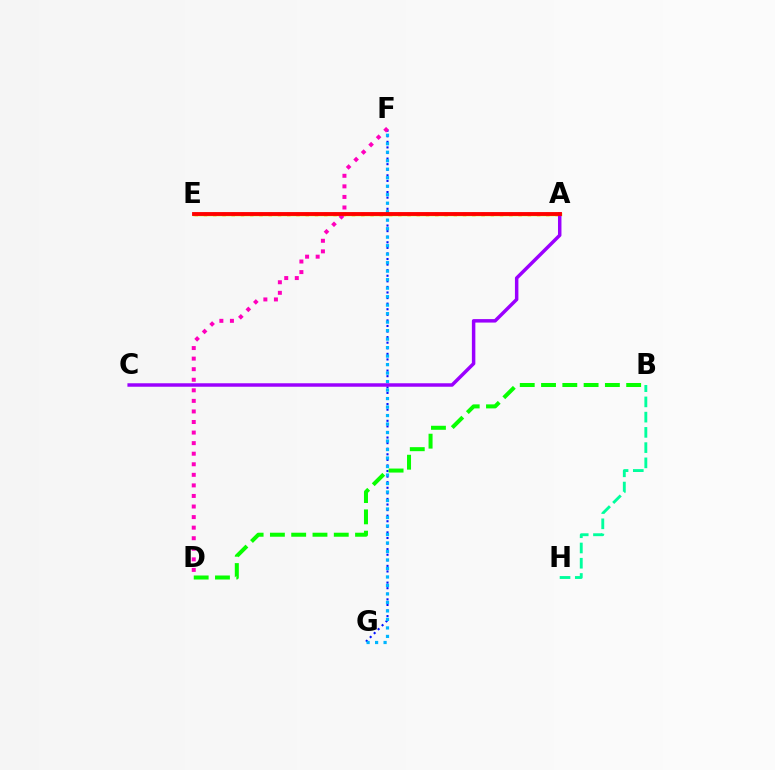{('A', 'E'): [{'color': '#b3ff00', 'line_style': 'solid', 'thickness': 2.47}, {'color': '#ffa500', 'line_style': 'dotted', 'thickness': 2.51}, {'color': '#ff0000', 'line_style': 'solid', 'thickness': 2.77}], ('F', 'G'): [{'color': '#0010ff', 'line_style': 'dotted', 'thickness': 1.52}, {'color': '#00b5ff', 'line_style': 'dotted', 'thickness': 2.31}], ('D', 'F'): [{'color': '#ff00bd', 'line_style': 'dotted', 'thickness': 2.87}], ('B', 'D'): [{'color': '#08ff00', 'line_style': 'dashed', 'thickness': 2.89}], ('B', 'H'): [{'color': '#00ff9d', 'line_style': 'dashed', 'thickness': 2.07}], ('A', 'C'): [{'color': '#9b00ff', 'line_style': 'solid', 'thickness': 2.5}]}